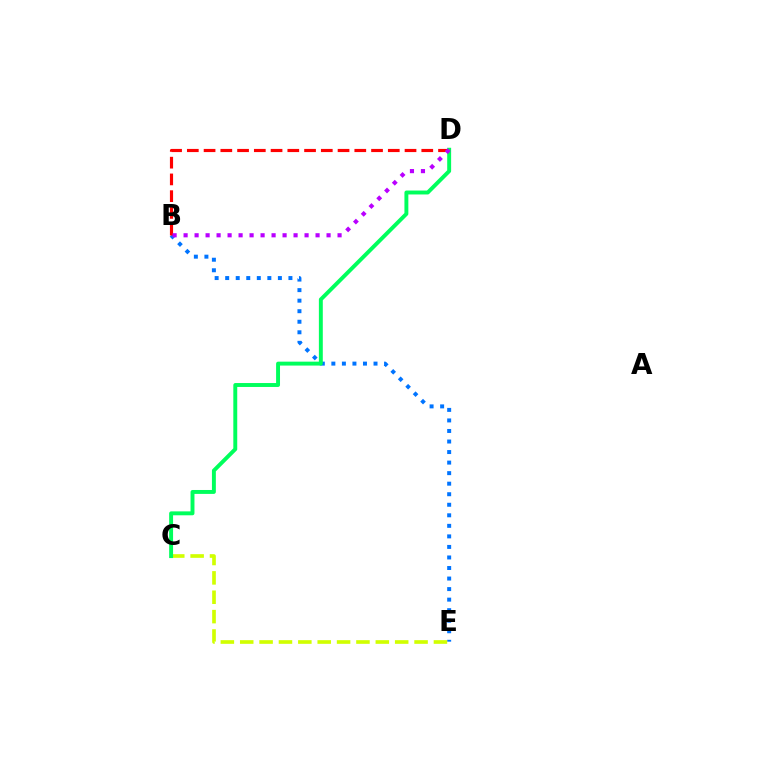{('B', 'E'): [{'color': '#0074ff', 'line_style': 'dotted', 'thickness': 2.86}], ('C', 'E'): [{'color': '#d1ff00', 'line_style': 'dashed', 'thickness': 2.63}], ('B', 'D'): [{'color': '#ff0000', 'line_style': 'dashed', 'thickness': 2.27}, {'color': '#b900ff', 'line_style': 'dotted', 'thickness': 2.99}], ('C', 'D'): [{'color': '#00ff5c', 'line_style': 'solid', 'thickness': 2.82}]}